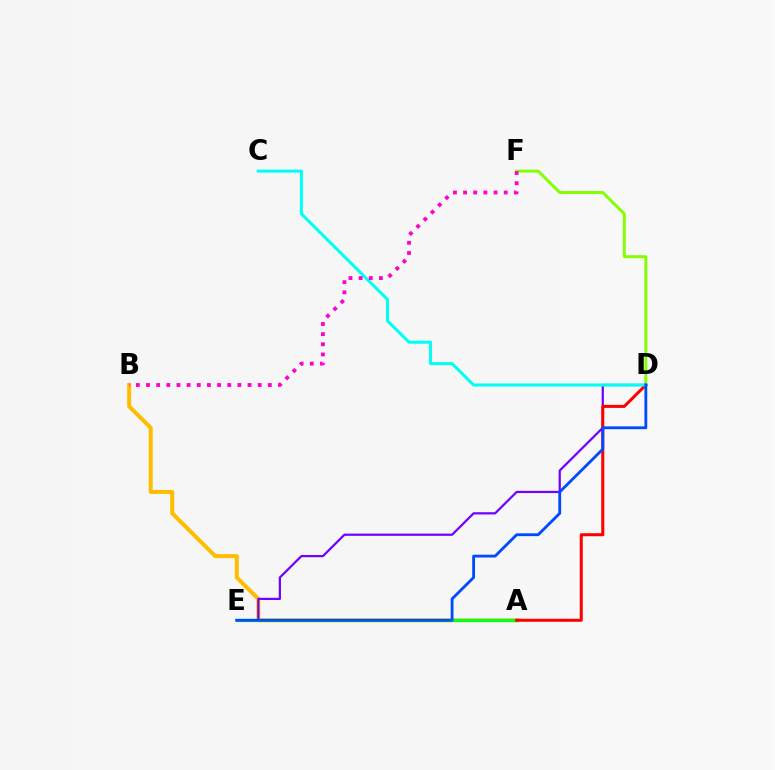{('D', 'F'): [{'color': '#84ff00', 'line_style': 'solid', 'thickness': 2.13}], ('A', 'B'): [{'color': '#ffbd00', 'line_style': 'solid', 'thickness': 2.87}], ('D', 'E'): [{'color': '#7200ff', 'line_style': 'solid', 'thickness': 1.6}, {'color': '#004bff', 'line_style': 'solid', 'thickness': 2.04}], ('A', 'E'): [{'color': '#00ff39', 'line_style': 'solid', 'thickness': 2.3}], ('A', 'D'): [{'color': '#ff0000', 'line_style': 'solid', 'thickness': 2.19}], ('C', 'D'): [{'color': '#00fff6', 'line_style': 'solid', 'thickness': 2.18}], ('B', 'F'): [{'color': '#ff00cf', 'line_style': 'dotted', 'thickness': 2.76}]}